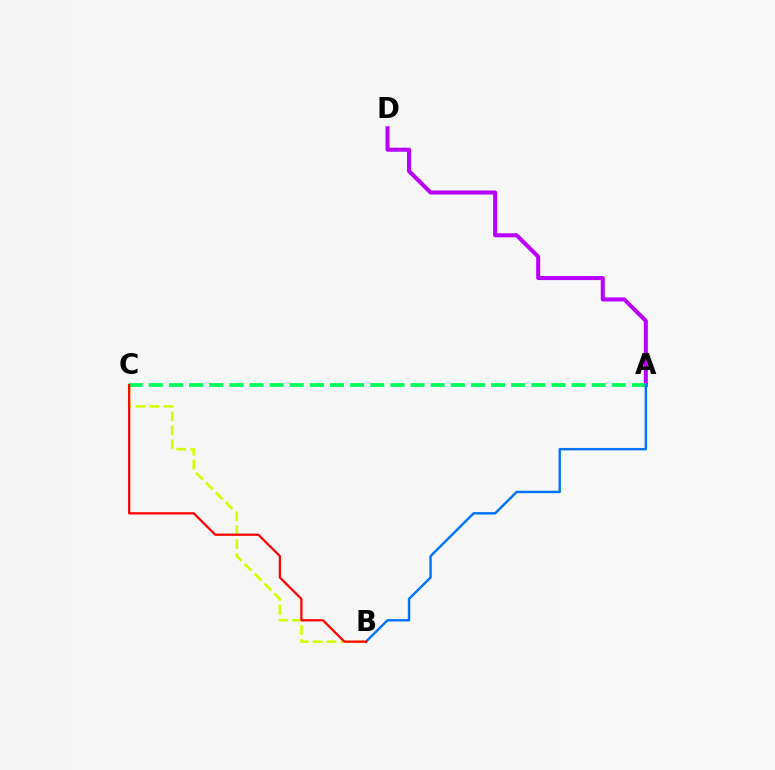{('B', 'C'): [{'color': '#d1ff00', 'line_style': 'dashed', 'thickness': 1.89}, {'color': '#ff0000', 'line_style': 'solid', 'thickness': 1.61}], ('A', 'D'): [{'color': '#b900ff', 'line_style': 'solid', 'thickness': 2.91}], ('A', 'C'): [{'color': '#00ff5c', 'line_style': 'dashed', 'thickness': 2.74}], ('A', 'B'): [{'color': '#0074ff', 'line_style': 'solid', 'thickness': 1.74}]}